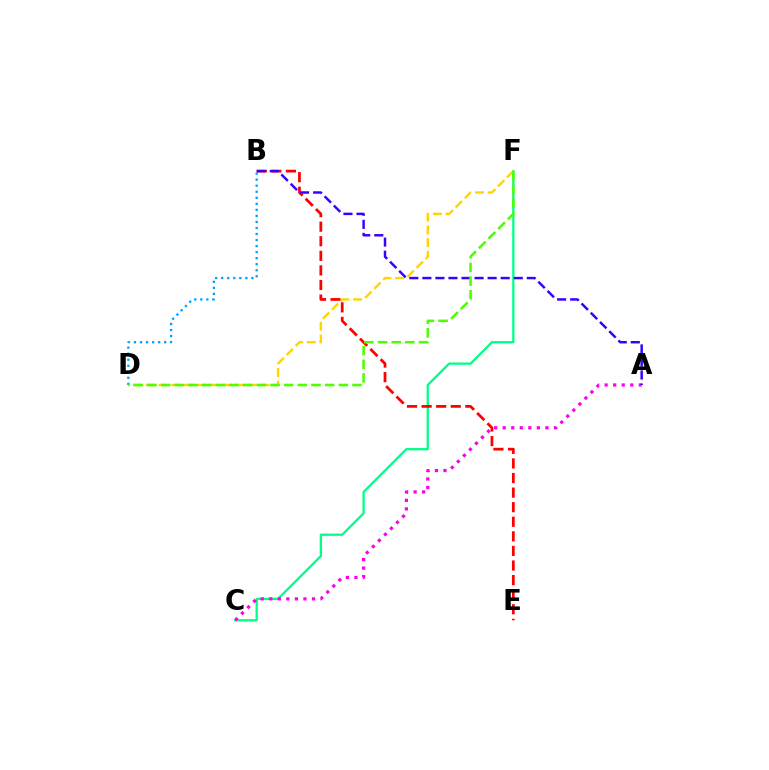{('C', 'F'): [{'color': '#00ff86', 'line_style': 'solid', 'thickness': 1.64}], ('A', 'C'): [{'color': '#ff00ed', 'line_style': 'dotted', 'thickness': 2.32}], ('B', 'E'): [{'color': '#ff0000', 'line_style': 'dashed', 'thickness': 1.98}], ('D', 'F'): [{'color': '#ffd500', 'line_style': 'dashed', 'thickness': 1.73}, {'color': '#4fff00', 'line_style': 'dashed', 'thickness': 1.86}], ('B', 'D'): [{'color': '#009eff', 'line_style': 'dotted', 'thickness': 1.64}], ('A', 'B'): [{'color': '#3700ff', 'line_style': 'dashed', 'thickness': 1.77}]}